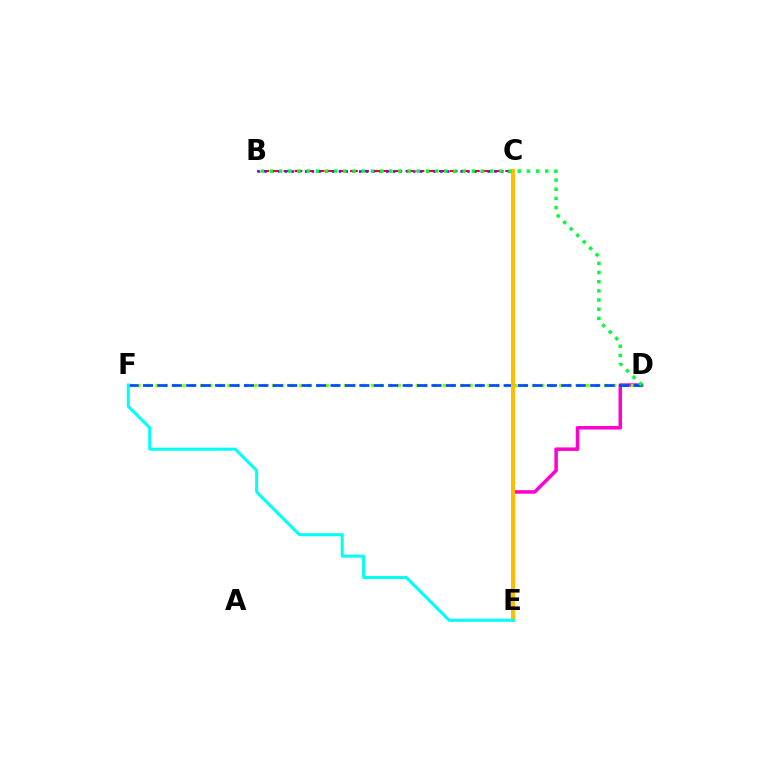{('D', 'E'): [{'color': '#ff00cf', 'line_style': 'solid', 'thickness': 2.52}], ('B', 'C'): [{'color': '#ff0000', 'line_style': 'dashed', 'thickness': 1.51}, {'color': '#7200ff', 'line_style': 'dotted', 'thickness': 1.84}], ('D', 'F'): [{'color': '#84ff00', 'line_style': 'dotted', 'thickness': 2.44}, {'color': '#004bff', 'line_style': 'dashed', 'thickness': 1.96}], ('C', 'E'): [{'color': '#ffbd00', 'line_style': 'solid', 'thickness': 2.89}], ('B', 'D'): [{'color': '#00ff39', 'line_style': 'dotted', 'thickness': 2.49}], ('E', 'F'): [{'color': '#00fff6', 'line_style': 'solid', 'thickness': 2.18}]}